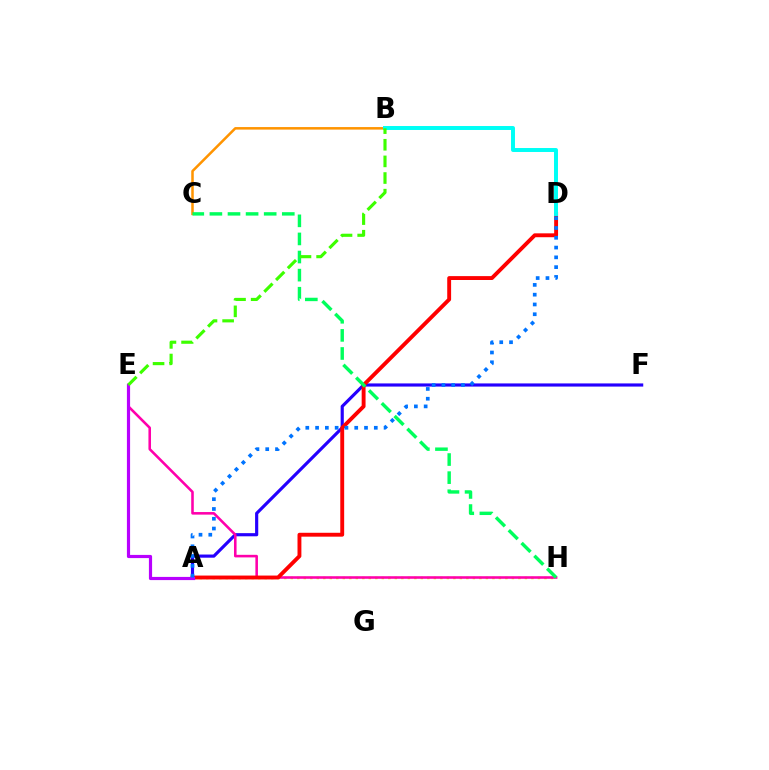{('A', 'F'): [{'color': '#2500ff', 'line_style': 'solid', 'thickness': 2.27}], ('A', 'H'): [{'color': '#d1ff00', 'line_style': 'dotted', 'thickness': 1.77}], ('E', 'H'): [{'color': '#ff00ac', 'line_style': 'solid', 'thickness': 1.85}], ('B', 'C'): [{'color': '#ff9400', 'line_style': 'solid', 'thickness': 1.82}], ('A', 'D'): [{'color': '#ff0000', 'line_style': 'solid', 'thickness': 2.8}, {'color': '#0074ff', 'line_style': 'dotted', 'thickness': 2.66}], ('C', 'H'): [{'color': '#00ff5c', 'line_style': 'dashed', 'thickness': 2.46}], ('B', 'D'): [{'color': '#00fff6', 'line_style': 'solid', 'thickness': 2.85}], ('A', 'E'): [{'color': '#b900ff', 'line_style': 'solid', 'thickness': 2.29}], ('B', 'E'): [{'color': '#3dff00', 'line_style': 'dashed', 'thickness': 2.26}]}